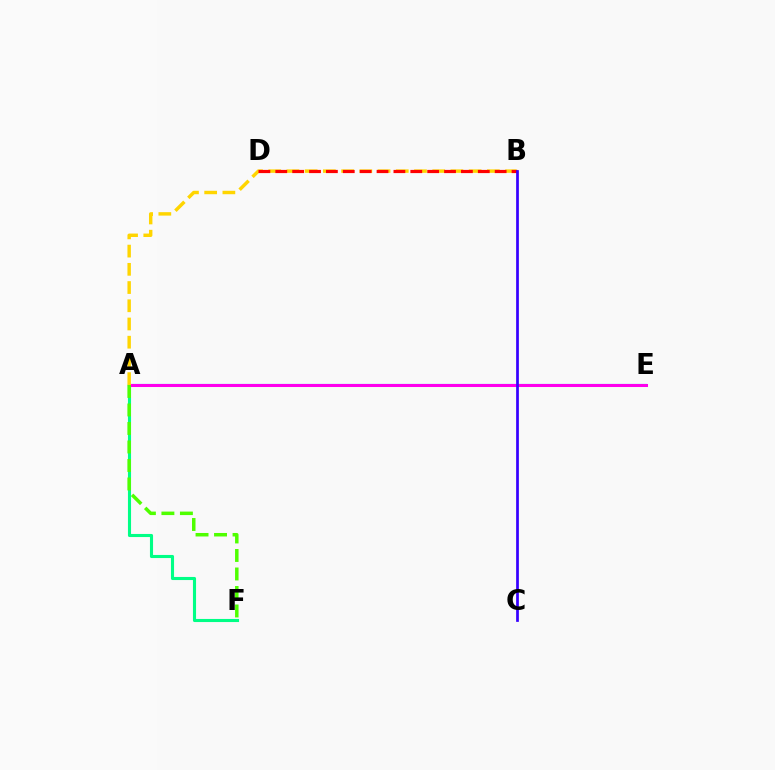{('A', 'E'): [{'color': '#009eff', 'line_style': 'solid', 'thickness': 1.55}, {'color': '#ff00ed', 'line_style': 'solid', 'thickness': 2.18}], ('A', 'F'): [{'color': '#00ff86', 'line_style': 'solid', 'thickness': 2.23}, {'color': '#4fff00', 'line_style': 'dashed', 'thickness': 2.51}], ('A', 'B'): [{'color': '#ffd500', 'line_style': 'dashed', 'thickness': 2.48}], ('B', 'D'): [{'color': '#ff0000', 'line_style': 'dashed', 'thickness': 2.29}], ('B', 'C'): [{'color': '#3700ff', 'line_style': 'solid', 'thickness': 1.97}]}